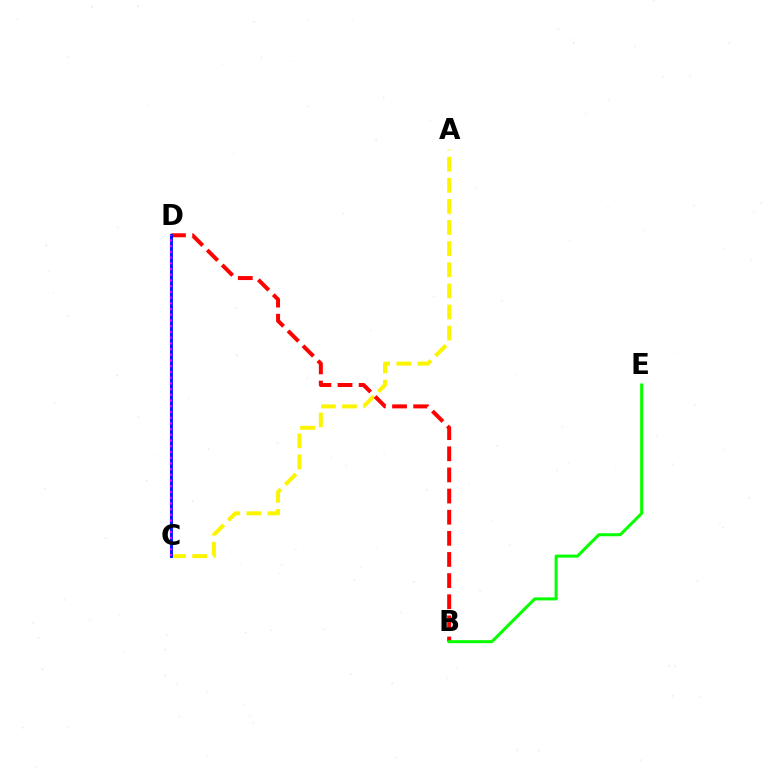{('A', 'C'): [{'color': '#fcf500', 'line_style': 'dashed', 'thickness': 2.87}], ('B', 'D'): [{'color': '#ff0000', 'line_style': 'dashed', 'thickness': 2.87}], ('C', 'D'): [{'color': '#00fff6', 'line_style': 'solid', 'thickness': 1.6}, {'color': '#0010ff', 'line_style': 'solid', 'thickness': 2.05}, {'color': '#ee00ff', 'line_style': 'dotted', 'thickness': 1.55}], ('B', 'E'): [{'color': '#08ff00', 'line_style': 'solid', 'thickness': 2.18}]}